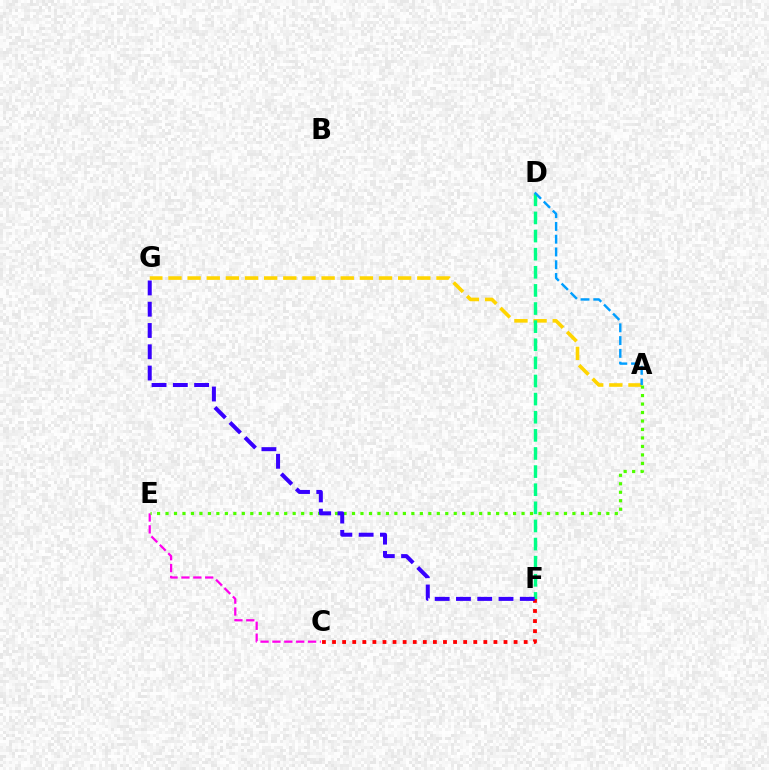{('C', 'E'): [{'color': '#ff00ed', 'line_style': 'dashed', 'thickness': 1.61}], ('A', 'G'): [{'color': '#ffd500', 'line_style': 'dashed', 'thickness': 2.6}], ('D', 'F'): [{'color': '#00ff86', 'line_style': 'dashed', 'thickness': 2.46}], ('C', 'F'): [{'color': '#ff0000', 'line_style': 'dotted', 'thickness': 2.74}], ('A', 'E'): [{'color': '#4fff00', 'line_style': 'dotted', 'thickness': 2.3}], ('A', 'D'): [{'color': '#009eff', 'line_style': 'dashed', 'thickness': 1.74}], ('F', 'G'): [{'color': '#3700ff', 'line_style': 'dashed', 'thickness': 2.89}]}